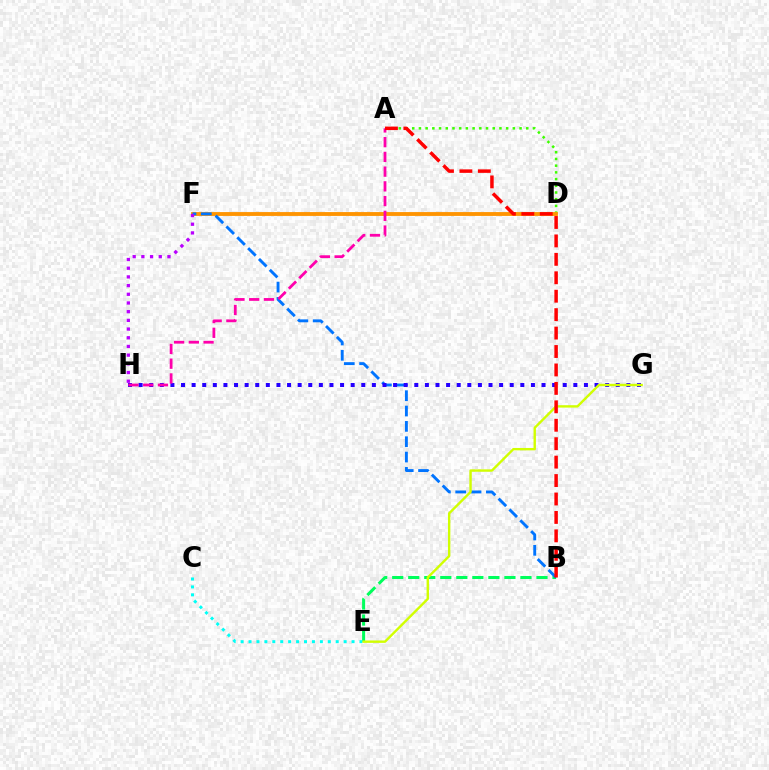{('A', 'D'): [{'color': '#3dff00', 'line_style': 'dotted', 'thickness': 1.82}], ('D', 'F'): [{'color': '#ff9400', 'line_style': 'solid', 'thickness': 2.77}], ('B', 'E'): [{'color': '#00ff5c', 'line_style': 'dashed', 'thickness': 2.18}], ('C', 'E'): [{'color': '#00fff6', 'line_style': 'dotted', 'thickness': 2.15}], ('B', 'F'): [{'color': '#0074ff', 'line_style': 'dashed', 'thickness': 2.08}], ('G', 'H'): [{'color': '#2500ff', 'line_style': 'dotted', 'thickness': 2.88}], ('E', 'G'): [{'color': '#d1ff00', 'line_style': 'solid', 'thickness': 1.72}], ('A', 'H'): [{'color': '#ff00ac', 'line_style': 'dashed', 'thickness': 2.0}], ('F', 'H'): [{'color': '#b900ff', 'line_style': 'dotted', 'thickness': 2.36}], ('A', 'B'): [{'color': '#ff0000', 'line_style': 'dashed', 'thickness': 2.5}]}